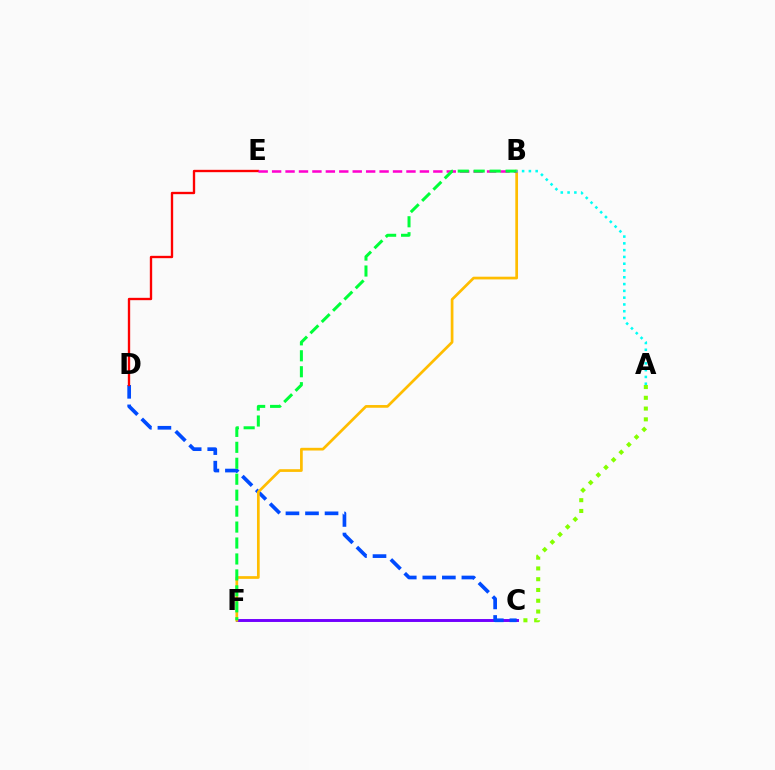{('C', 'F'): [{'color': '#7200ff', 'line_style': 'solid', 'thickness': 2.11}], ('C', 'D'): [{'color': '#004bff', 'line_style': 'dashed', 'thickness': 2.65}], ('D', 'E'): [{'color': '#ff0000', 'line_style': 'solid', 'thickness': 1.69}], ('B', 'F'): [{'color': '#ffbd00', 'line_style': 'solid', 'thickness': 1.95}, {'color': '#00ff39', 'line_style': 'dashed', 'thickness': 2.17}], ('B', 'E'): [{'color': '#ff00cf', 'line_style': 'dashed', 'thickness': 1.83}], ('A', 'B'): [{'color': '#00fff6', 'line_style': 'dotted', 'thickness': 1.84}], ('A', 'C'): [{'color': '#84ff00', 'line_style': 'dotted', 'thickness': 2.93}]}